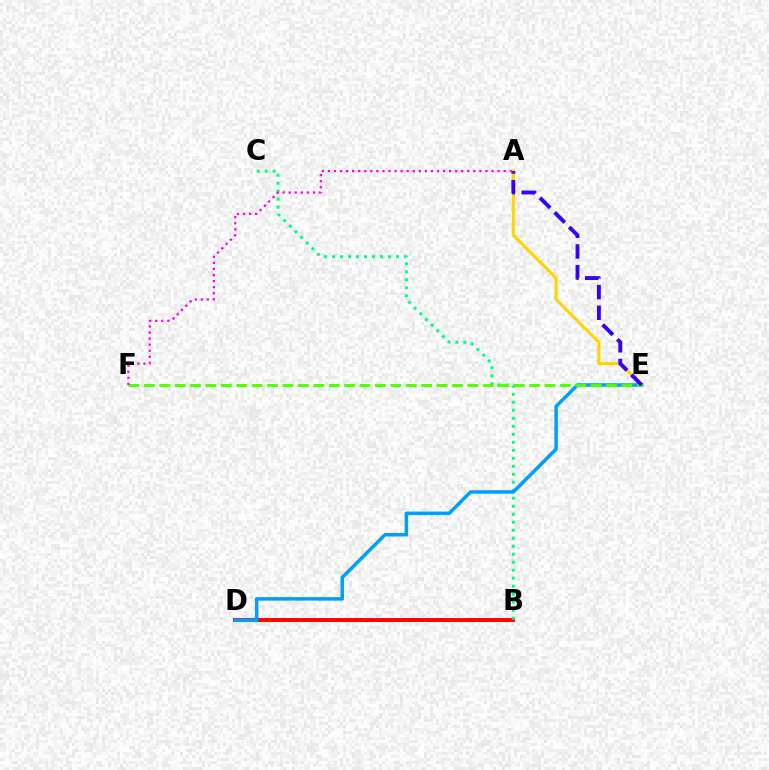{('A', 'E'): [{'color': '#ffd500', 'line_style': 'solid', 'thickness': 2.25}, {'color': '#3700ff', 'line_style': 'dashed', 'thickness': 2.81}], ('B', 'D'): [{'color': '#ff0000', 'line_style': 'solid', 'thickness': 2.82}], ('B', 'C'): [{'color': '#00ff86', 'line_style': 'dotted', 'thickness': 2.17}], ('D', 'E'): [{'color': '#009eff', 'line_style': 'solid', 'thickness': 2.52}], ('E', 'F'): [{'color': '#4fff00', 'line_style': 'dashed', 'thickness': 2.09}], ('A', 'F'): [{'color': '#ff00ed', 'line_style': 'dotted', 'thickness': 1.65}]}